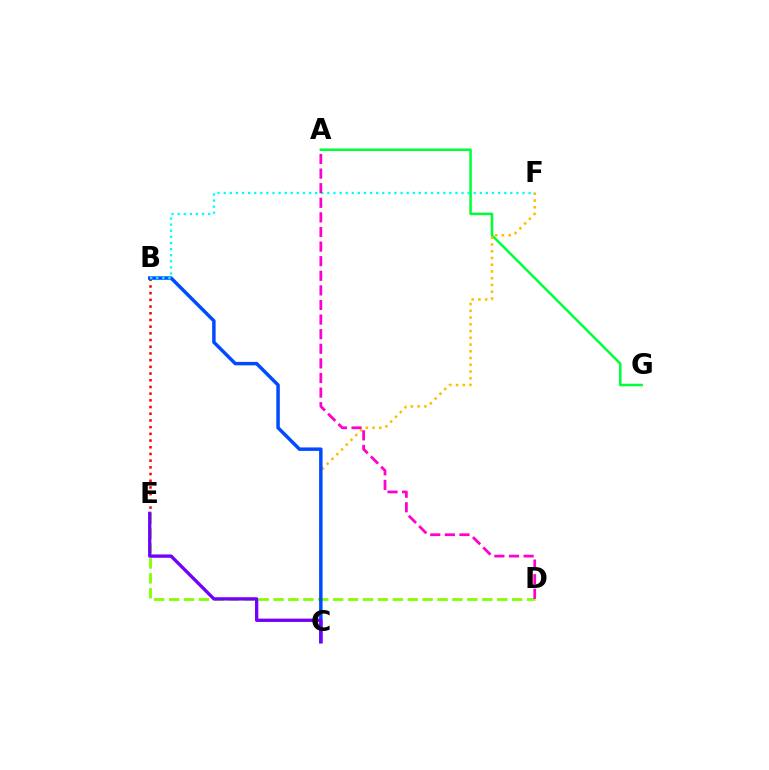{('A', 'G'): [{'color': '#00ff39', 'line_style': 'solid', 'thickness': 1.82}], ('D', 'E'): [{'color': '#84ff00', 'line_style': 'dashed', 'thickness': 2.03}], ('C', 'F'): [{'color': '#ffbd00', 'line_style': 'dotted', 'thickness': 1.83}], ('B', 'E'): [{'color': '#ff0000', 'line_style': 'dotted', 'thickness': 1.82}], ('B', 'C'): [{'color': '#004bff', 'line_style': 'solid', 'thickness': 2.5}], ('B', 'F'): [{'color': '#00fff6', 'line_style': 'dotted', 'thickness': 1.66}], ('C', 'E'): [{'color': '#7200ff', 'line_style': 'solid', 'thickness': 2.38}], ('A', 'D'): [{'color': '#ff00cf', 'line_style': 'dashed', 'thickness': 1.98}]}